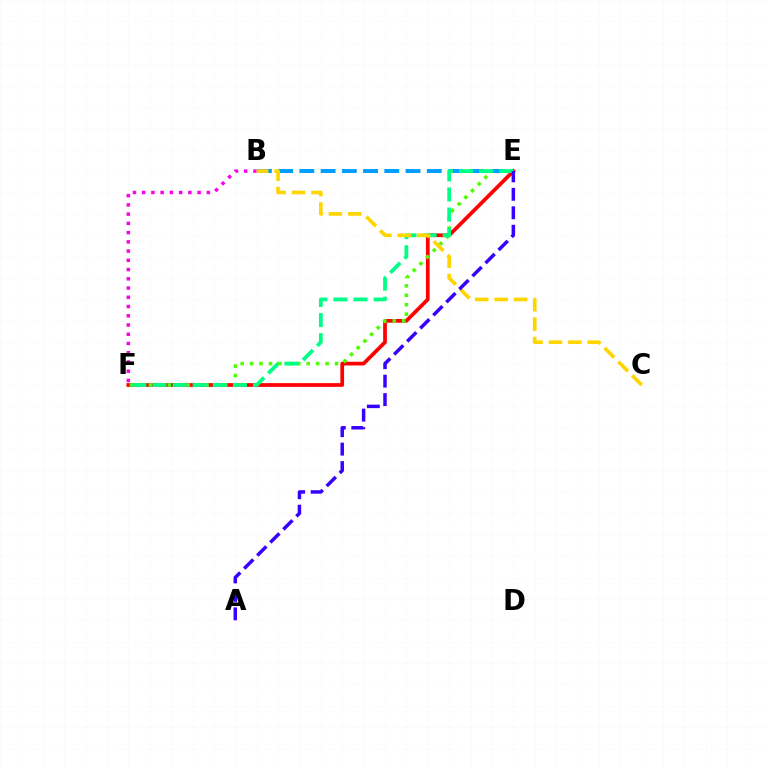{('E', 'F'): [{'color': '#ff0000', 'line_style': 'solid', 'thickness': 2.68}, {'color': '#4fff00', 'line_style': 'dotted', 'thickness': 2.56}, {'color': '#00ff86', 'line_style': 'dashed', 'thickness': 2.73}], ('B', 'F'): [{'color': '#ff00ed', 'line_style': 'dotted', 'thickness': 2.51}], ('B', 'E'): [{'color': '#009eff', 'line_style': 'dashed', 'thickness': 2.88}], ('B', 'C'): [{'color': '#ffd500', 'line_style': 'dashed', 'thickness': 2.64}], ('A', 'E'): [{'color': '#3700ff', 'line_style': 'dashed', 'thickness': 2.51}]}